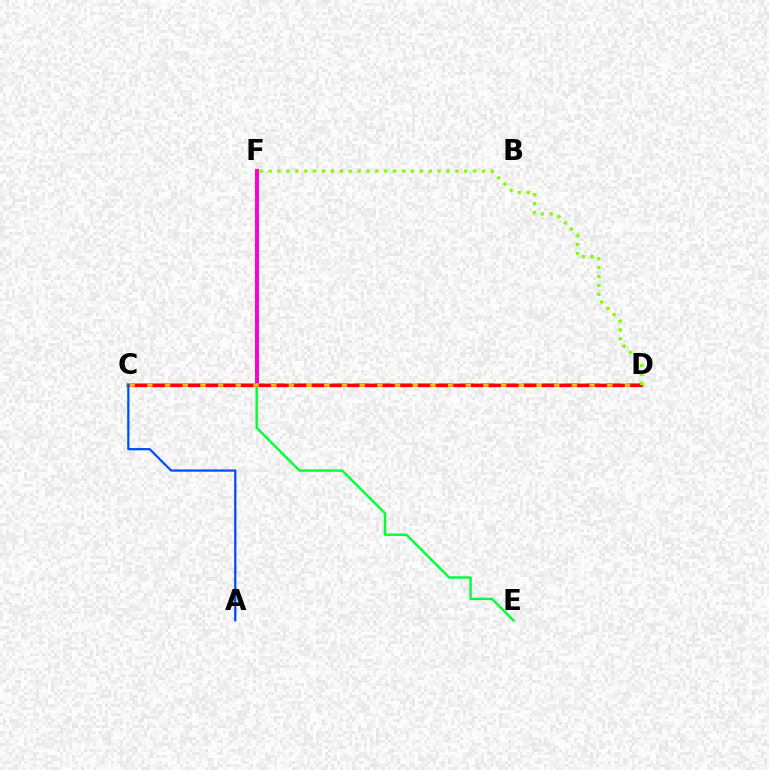{('E', 'F'): [{'color': '#00ff39', 'line_style': 'solid', 'thickness': 1.73}], ('C', 'D'): [{'color': '#7200ff', 'line_style': 'dashed', 'thickness': 2.85}, {'color': '#00fff6', 'line_style': 'dotted', 'thickness': 1.75}, {'color': '#ffbd00', 'line_style': 'solid', 'thickness': 2.57}, {'color': '#ff0000', 'line_style': 'dashed', 'thickness': 2.4}], ('C', 'F'): [{'color': '#ff00cf', 'line_style': 'solid', 'thickness': 2.85}], ('D', 'F'): [{'color': '#84ff00', 'line_style': 'dotted', 'thickness': 2.42}], ('A', 'C'): [{'color': '#004bff', 'line_style': 'solid', 'thickness': 1.61}]}